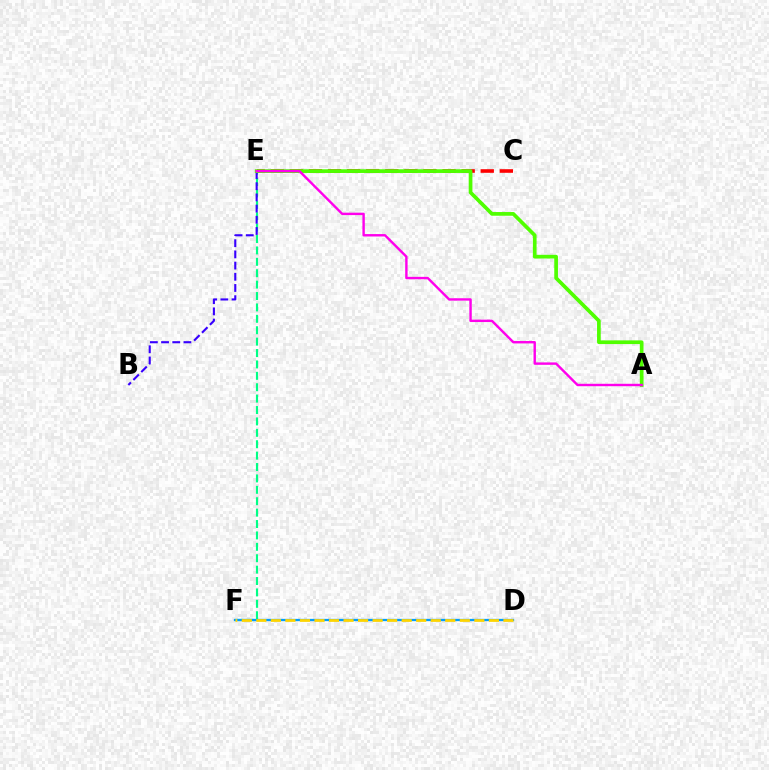{('E', 'F'): [{'color': '#00ff86', 'line_style': 'dashed', 'thickness': 1.55}], ('D', 'F'): [{'color': '#009eff', 'line_style': 'solid', 'thickness': 1.64}, {'color': '#ffd500', 'line_style': 'dashed', 'thickness': 1.97}], ('C', 'E'): [{'color': '#ff0000', 'line_style': 'dashed', 'thickness': 2.59}], ('B', 'E'): [{'color': '#3700ff', 'line_style': 'dashed', 'thickness': 1.52}], ('A', 'E'): [{'color': '#4fff00', 'line_style': 'solid', 'thickness': 2.67}, {'color': '#ff00ed', 'line_style': 'solid', 'thickness': 1.74}]}